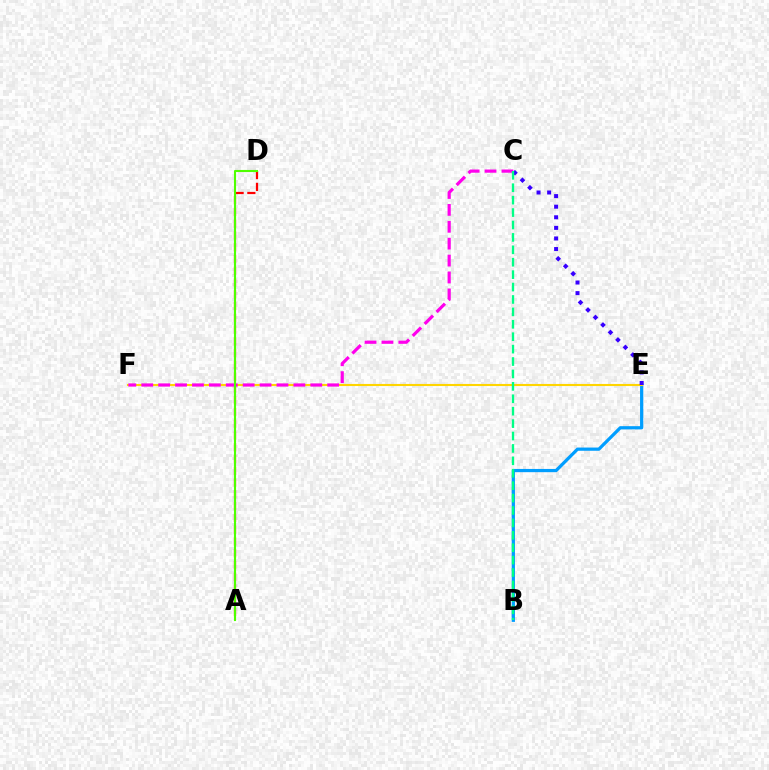{('B', 'E'): [{'color': '#009eff', 'line_style': 'solid', 'thickness': 2.33}], ('E', 'F'): [{'color': '#ffd500', 'line_style': 'solid', 'thickness': 1.51}], ('C', 'E'): [{'color': '#3700ff', 'line_style': 'dotted', 'thickness': 2.88}], ('A', 'D'): [{'color': '#ff0000', 'line_style': 'dashed', 'thickness': 1.6}, {'color': '#4fff00', 'line_style': 'solid', 'thickness': 1.52}], ('C', 'F'): [{'color': '#ff00ed', 'line_style': 'dashed', 'thickness': 2.3}], ('B', 'C'): [{'color': '#00ff86', 'line_style': 'dashed', 'thickness': 1.69}]}